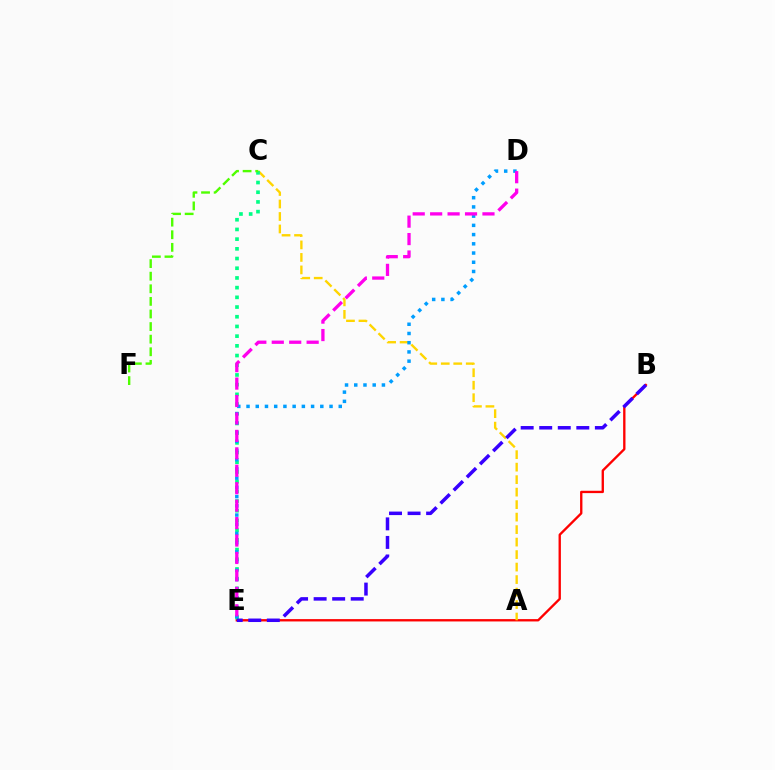{('B', 'E'): [{'color': '#ff0000', 'line_style': 'solid', 'thickness': 1.69}, {'color': '#3700ff', 'line_style': 'dashed', 'thickness': 2.52}], ('A', 'C'): [{'color': '#ffd500', 'line_style': 'dashed', 'thickness': 1.7}], ('C', 'E'): [{'color': '#00ff86', 'line_style': 'dotted', 'thickness': 2.64}], ('C', 'F'): [{'color': '#4fff00', 'line_style': 'dashed', 'thickness': 1.71}], ('D', 'E'): [{'color': '#009eff', 'line_style': 'dotted', 'thickness': 2.51}, {'color': '#ff00ed', 'line_style': 'dashed', 'thickness': 2.37}]}